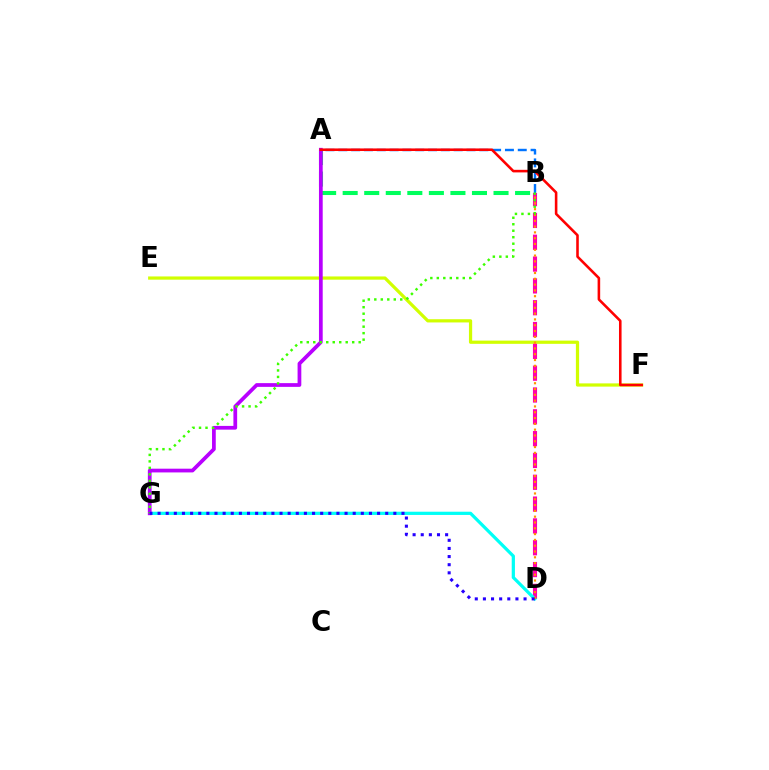{('E', 'F'): [{'color': '#d1ff00', 'line_style': 'solid', 'thickness': 2.32}], ('A', 'B'): [{'color': '#00ff5c', 'line_style': 'dashed', 'thickness': 2.93}, {'color': '#0074ff', 'line_style': 'dashed', 'thickness': 1.74}], ('B', 'D'): [{'color': '#ff00ac', 'line_style': 'dashed', 'thickness': 2.96}, {'color': '#ff9400', 'line_style': 'dotted', 'thickness': 1.58}], ('D', 'G'): [{'color': '#00fff6', 'line_style': 'solid', 'thickness': 2.32}, {'color': '#2500ff', 'line_style': 'dotted', 'thickness': 2.21}], ('A', 'G'): [{'color': '#b900ff', 'line_style': 'solid', 'thickness': 2.69}], ('B', 'G'): [{'color': '#3dff00', 'line_style': 'dotted', 'thickness': 1.76}], ('A', 'F'): [{'color': '#ff0000', 'line_style': 'solid', 'thickness': 1.86}]}